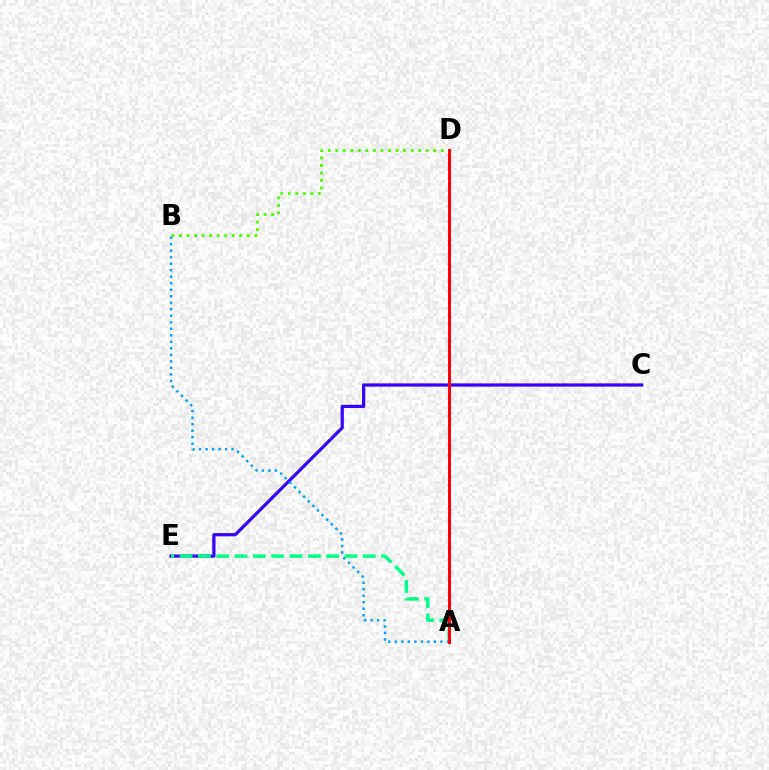{('A', 'D'): [{'color': '#ffd500', 'line_style': 'dashed', 'thickness': 2.02}, {'color': '#ff00ed', 'line_style': 'solid', 'thickness': 1.89}, {'color': '#ff0000', 'line_style': 'solid', 'thickness': 2.19}], ('C', 'E'): [{'color': '#3700ff', 'line_style': 'solid', 'thickness': 2.32}], ('B', 'D'): [{'color': '#4fff00', 'line_style': 'dotted', 'thickness': 2.05}], ('A', 'B'): [{'color': '#009eff', 'line_style': 'dotted', 'thickness': 1.77}], ('A', 'E'): [{'color': '#00ff86', 'line_style': 'dashed', 'thickness': 2.49}]}